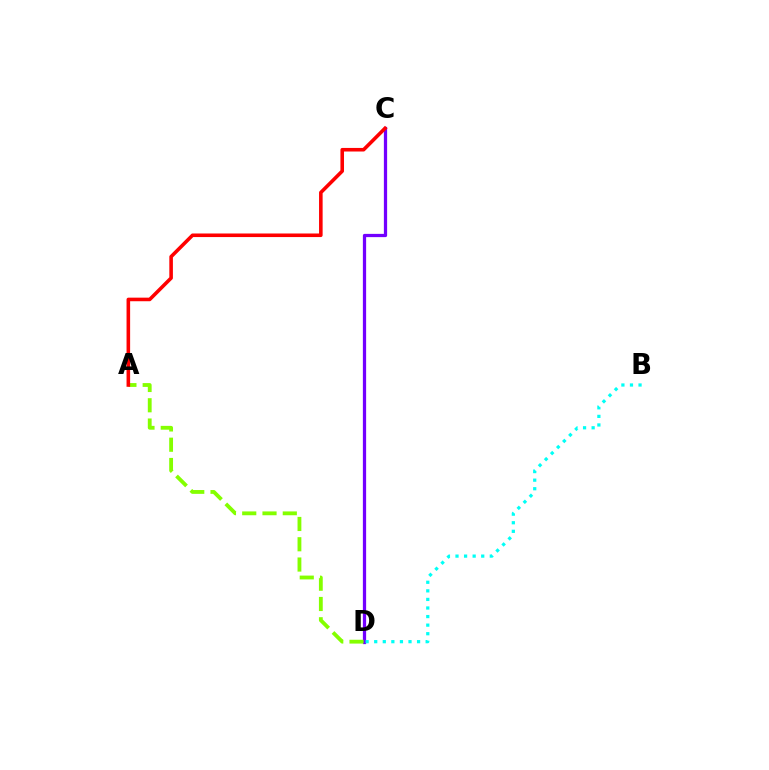{('C', 'D'): [{'color': '#7200ff', 'line_style': 'solid', 'thickness': 2.34}], ('B', 'D'): [{'color': '#00fff6', 'line_style': 'dotted', 'thickness': 2.33}], ('A', 'D'): [{'color': '#84ff00', 'line_style': 'dashed', 'thickness': 2.76}], ('A', 'C'): [{'color': '#ff0000', 'line_style': 'solid', 'thickness': 2.58}]}